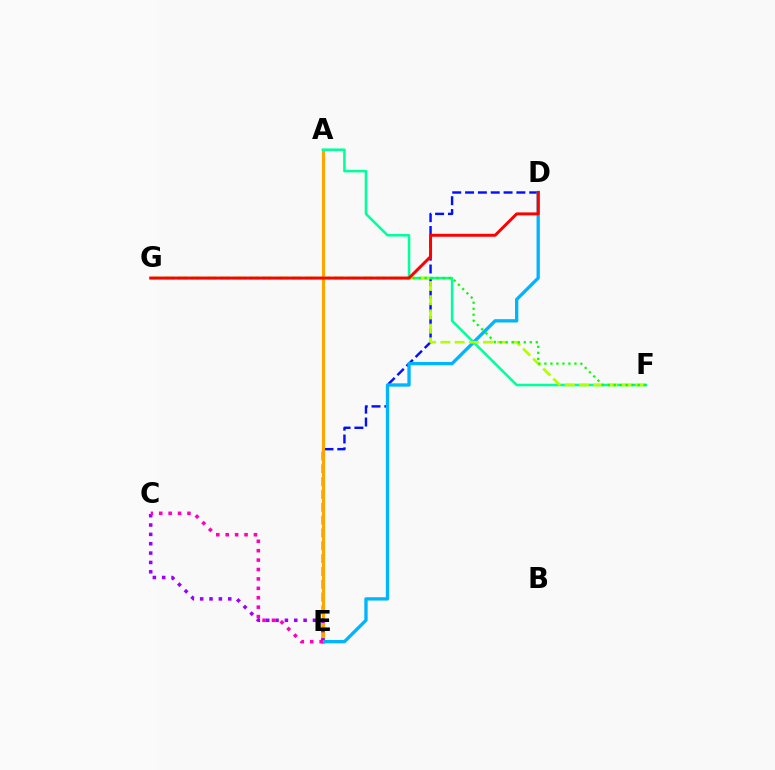{('D', 'E'): [{'color': '#0010ff', 'line_style': 'dashed', 'thickness': 1.74}, {'color': '#00b5ff', 'line_style': 'solid', 'thickness': 2.39}], ('A', 'E'): [{'color': '#ffa500', 'line_style': 'solid', 'thickness': 2.26}], ('C', 'E'): [{'color': '#9b00ff', 'line_style': 'dotted', 'thickness': 2.54}, {'color': '#ff00bd', 'line_style': 'dotted', 'thickness': 2.56}], ('A', 'F'): [{'color': '#00ff9d', 'line_style': 'solid', 'thickness': 1.84}], ('F', 'G'): [{'color': '#b3ff00', 'line_style': 'dashed', 'thickness': 1.93}, {'color': '#08ff00', 'line_style': 'dotted', 'thickness': 1.63}], ('D', 'G'): [{'color': '#ff0000', 'line_style': 'solid', 'thickness': 2.13}]}